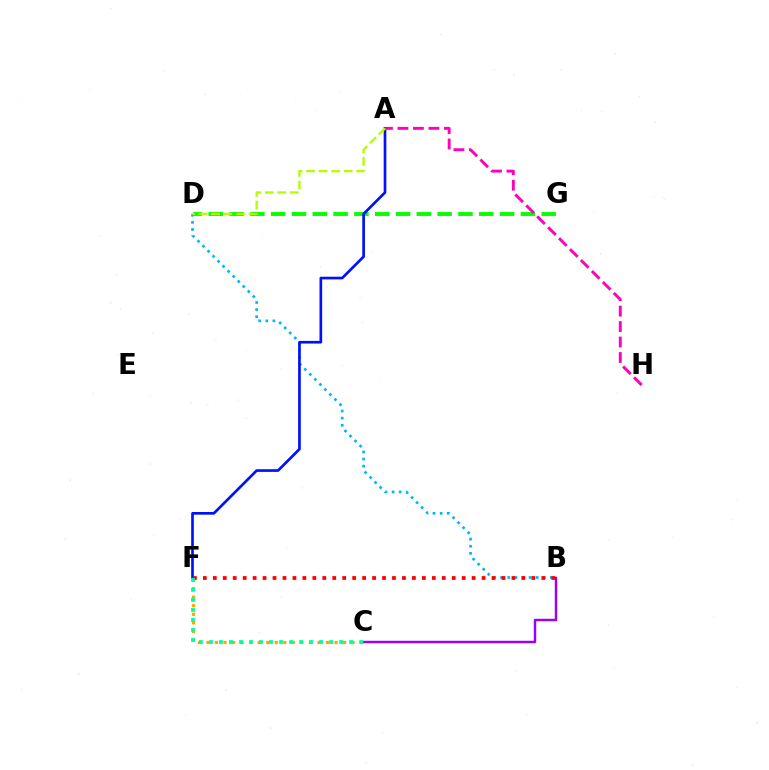{('B', 'D'): [{'color': '#00b5ff', 'line_style': 'dotted', 'thickness': 1.93}], ('B', 'C'): [{'color': '#9b00ff', 'line_style': 'solid', 'thickness': 1.77}], ('D', 'G'): [{'color': '#08ff00', 'line_style': 'dashed', 'thickness': 2.83}], ('A', 'F'): [{'color': '#0010ff', 'line_style': 'solid', 'thickness': 1.92}], ('C', 'F'): [{'color': '#ffa500', 'line_style': 'dotted', 'thickness': 2.32}, {'color': '#00ff9d', 'line_style': 'dotted', 'thickness': 2.72}], ('B', 'F'): [{'color': '#ff0000', 'line_style': 'dotted', 'thickness': 2.7}], ('A', 'H'): [{'color': '#ff00bd', 'line_style': 'dashed', 'thickness': 2.1}], ('A', 'D'): [{'color': '#b3ff00', 'line_style': 'dashed', 'thickness': 1.7}]}